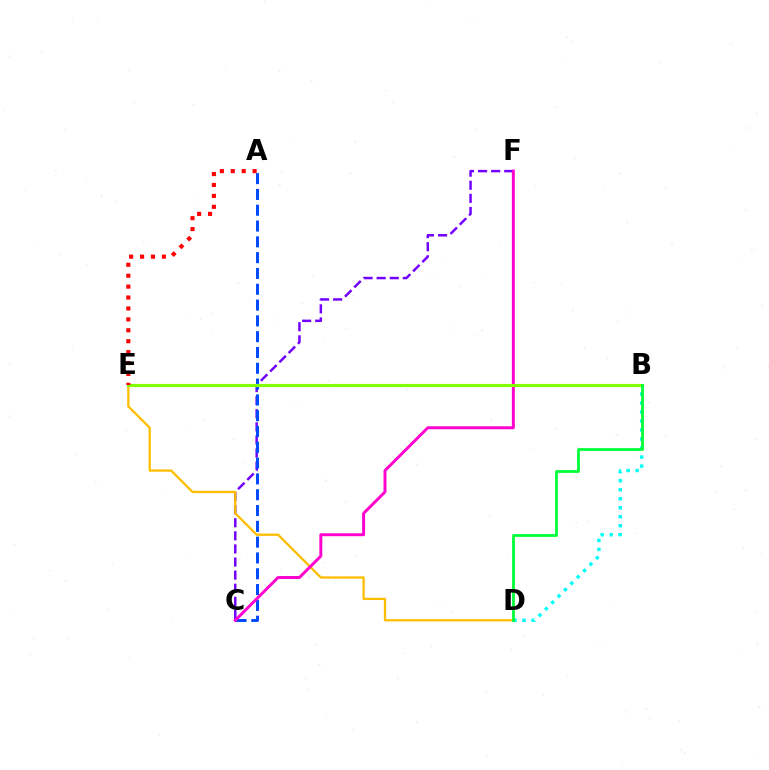{('C', 'F'): [{'color': '#7200ff', 'line_style': 'dashed', 'thickness': 1.78}, {'color': '#ff00cf', 'line_style': 'solid', 'thickness': 2.13}], ('B', 'D'): [{'color': '#00fff6', 'line_style': 'dotted', 'thickness': 2.45}, {'color': '#00ff39', 'line_style': 'solid', 'thickness': 2.01}], ('A', 'C'): [{'color': '#004bff', 'line_style': 'dashed', 'thickness': 2.15}], ('D', 'E'): [{'color': '#ffbd00', 'line_style': 'solid', 'thickness': 1.65}], ('B', 'E'): [{'color': '#84ff00', 'line_style': 'solid', 'thickness': 2.25}], ('A', 'E'): [{'color': '#ff0000', 'line_style': 'dotted', 'thickness': 2.97}]}